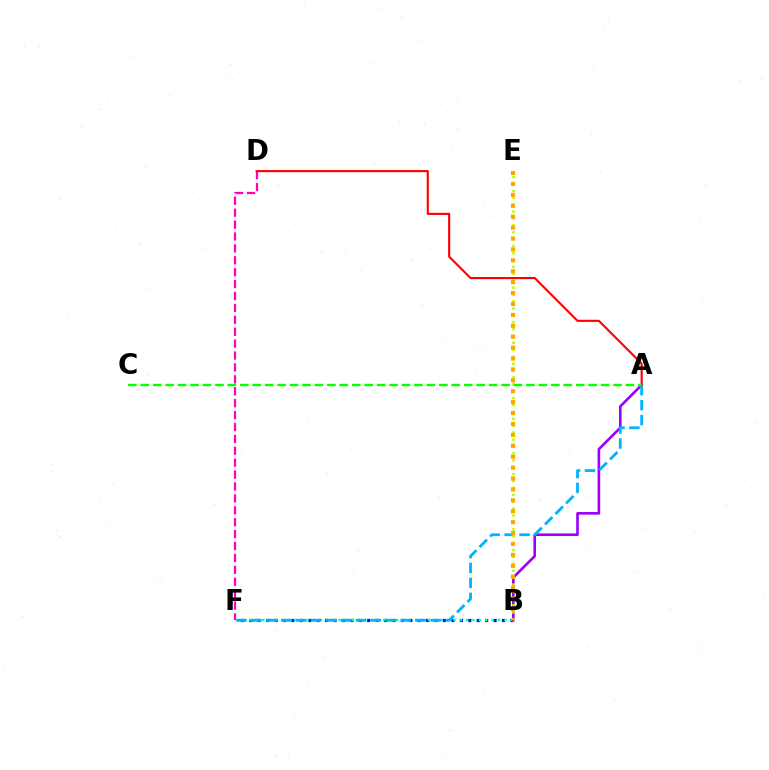{('B', 'F'): [{'color': '#0010ff', 'line_style': 'dotted', 'thickness': 2.29}, {'color': '#00ff9d', 'line_style': 'dotted', 'thickness': 1.73}], ('D', 'F'): [{'color': '#ff00bd', 'line_style': 'dashed', 'thickness': 1.62}], ('A', 'B'): [{'color': '#9b00ff', 'line_style': 'solid', 'thickness': 1.9}], ('A', 'F'): [{'color': '#00b5ff', 'line_style': 'dashed', 'thickness': 2.03}], ('B', 'E'): [{'color': '#b3ff00', 'line_style': 'dotted', 'thickness': 1.88}, {'color': '#ffa500', 'line_style': 'dotted', 'thickness': 2.96}], ('A', 'D'): [{'color': '#ff0000', 'line_style': 'solid', 'thickness': 1.53}], ('A', 'C'): [{'color': '#08ff00', 'line_style': 'dashed', 'thickness': 1.69}]}